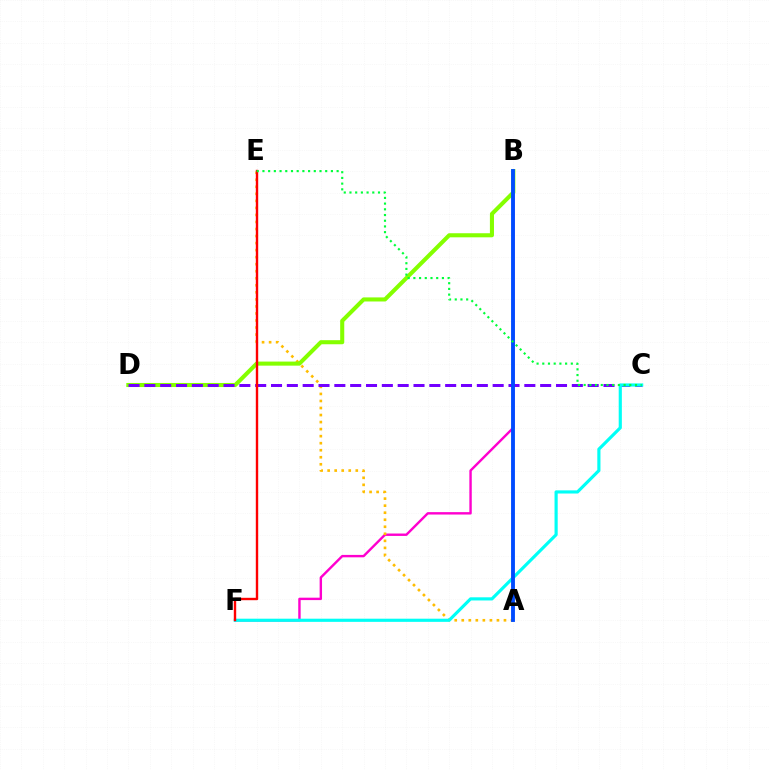{('B', 'F'): [{'color': '#ff00cf', 'line_style': 'solid', 'thickness': 1.73}], ('A', 'E'): [{'color': '#ffbd00', 'line_style': 'dotted', 'thickness': 1.91}], ('B', 'D'): [{'color': '#84ff00', 'line_style': 'solid', 'thickness': 2.93}], ('C', 'D'): [{'color': '#7200ff', 'line_style': 'dashed', 'thickness': 2.15}], ('C', 'F'): [{'color': '#00fff6', 'line_style': 'solid', 'thickness': 2.27}], ('E', 'F'): [{'color': '#ff0000', 'line_style': 'solid', 'thickness': 1.72}], ('A', 'B'): [{'color': '#004bff', 'line_style': 'solid', 'thickness': 2.78}], ('C', 'E'): [{'color': '#00ff39', 'line_style': 'dotted', 'thickness': 1.55}]}